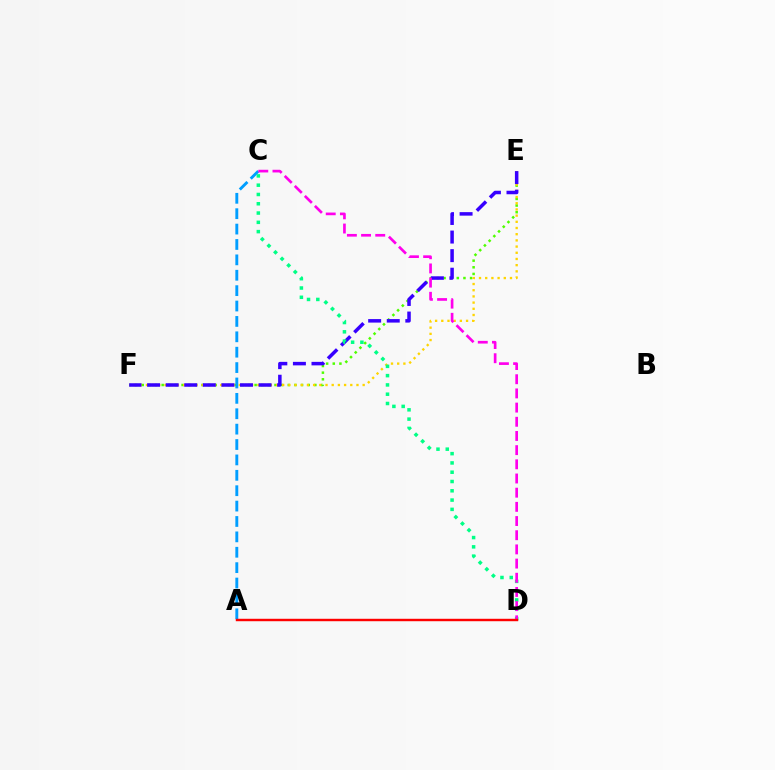{('E', 'F'): [{'color': '#4fff00', 'line_style': 'dotted', 'thickness': 1.8}, {'color': '#ffd500', 'line_style': 'dotted', 'thickness': 1.68}, {'color': '#3700ff', 'line_style': 'dashed', 'thickness': 2.52}], ('A', 'C'): [{'color': '#009eff', 'line_style': 'dashed', 'thickness': 2.09}], ('C', 'D'): [{'color': '#00ff86', 'line_style': 'dotted', 'thickness': 2.52}, {'color': '#ff00ed', 'line_style': 'dashed', 'thickness': 1.93}], ('A', 'D'): [{'color': '#ff0000', 'line_style': 'solid', 'thickness': 1.75}]}